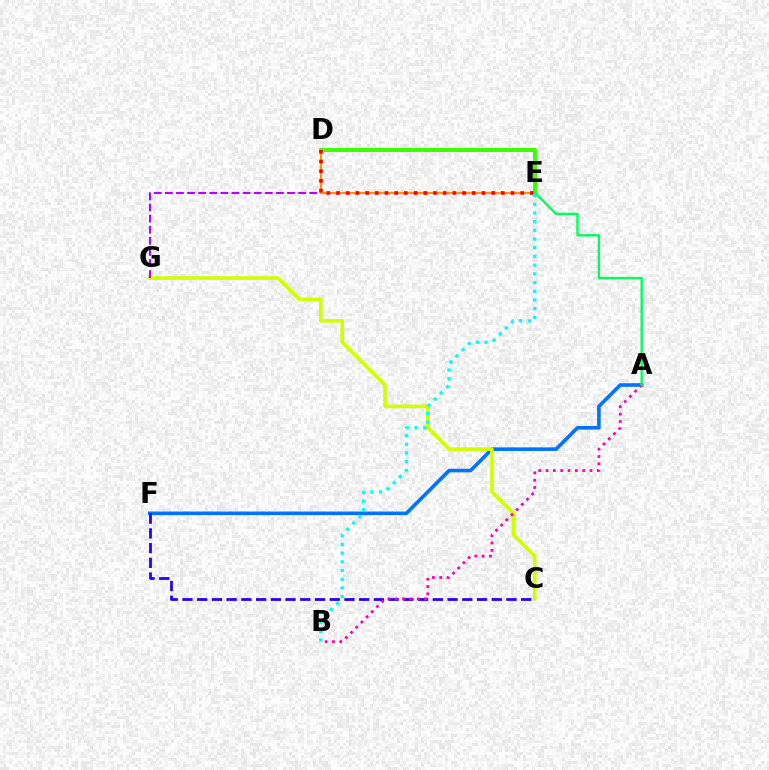{('A', 'F'): [{'color': '#0074ff', 'line_style': 'solid', 'thickness': 2.6}], ('C', 'G'): [{'color': '#d1ff00', 'line_style': 'solid', 'thickness': 2.61}], ('E', 'G'): [{'color': '#b900ff', 'line_style': 'dashed', 'thickness': 1.51}], ('D', 'E'): [{'color': '#ff9400', 'line_style': 'solid', 'thickness': 1.51}, {'color': '#3dff00', 'line_style': 'solid', 'thickness': 2.86}, {'color': '#ff0000', 'line_style': 'dotted', 'thickness': 2.63}], ('C', 'F'): [{'color': '#2500ff', 'line_style': 'dashed', 'thickness': 2.0}], ('B', 'E'): [{'color': '#00fff6', 'line_style': 'dotted', 'thickness': 2.36}], ('A', 'B'): [{'color': '#ff00ac', 'line_style': 'dotted', 'thickness': 1.99}], ('A', 'E'): [{'color': '#00ff5c', 'line_style': 'solid', 'thickness': 1.7}]}